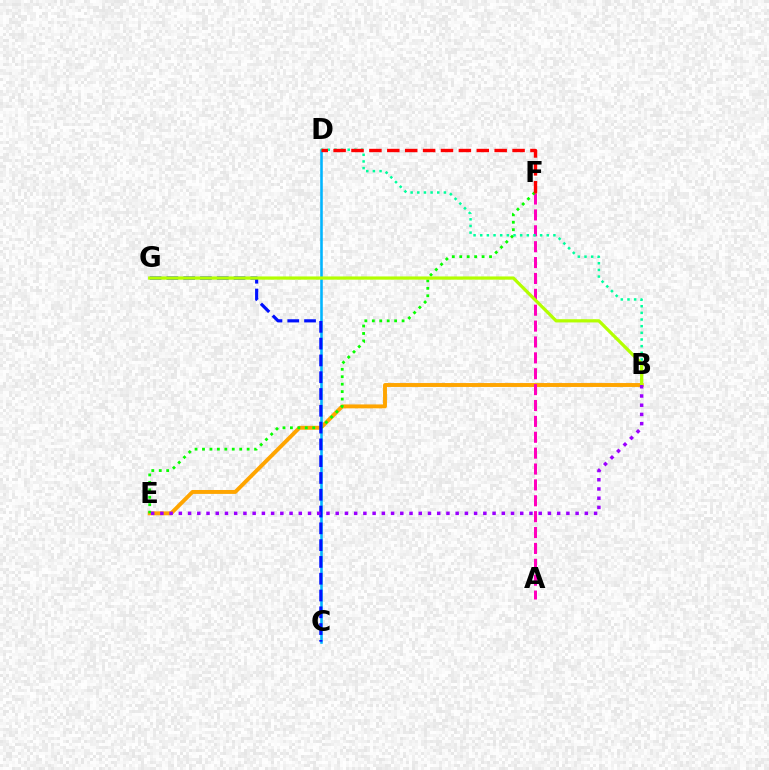{('B', 'E'): [{'color': '#ffa500', 'line_style': 'solid', 'thickness': 2.82}, {'color': '#9b00ff', 'line_style': 'dotted', 'thickness': 2.51}], ('C', 'D'): [{'color': '#00b5ff', 'line_style': 'solid', 'thickness': 1.85}], ('A', 'F'): [{'color': '#ff00bd', 'line_style': 'dashed', 'thickness': 2.16}], ('E', 'F'): [{'color': '#08ff00', 'line_style': 'dotted', 'thickness': 2.02}], ('B', 'D'): [{'color': '#00ff9d', 'line_style': 'dotted', 'thickness': 1.81}], ('C', 'G'): [{'color': '#0010ff', 'line_style': 'dashed', 'thickness': 2.28}], ('D', 'F'): [{'color': '#ff0000', 'line_style': 'dashed', 'thickness': 2.43}], ('B', 'G'): [{'color': '#b3ff00', 'line_style': 'solid', 'thickness': 2.32}]}